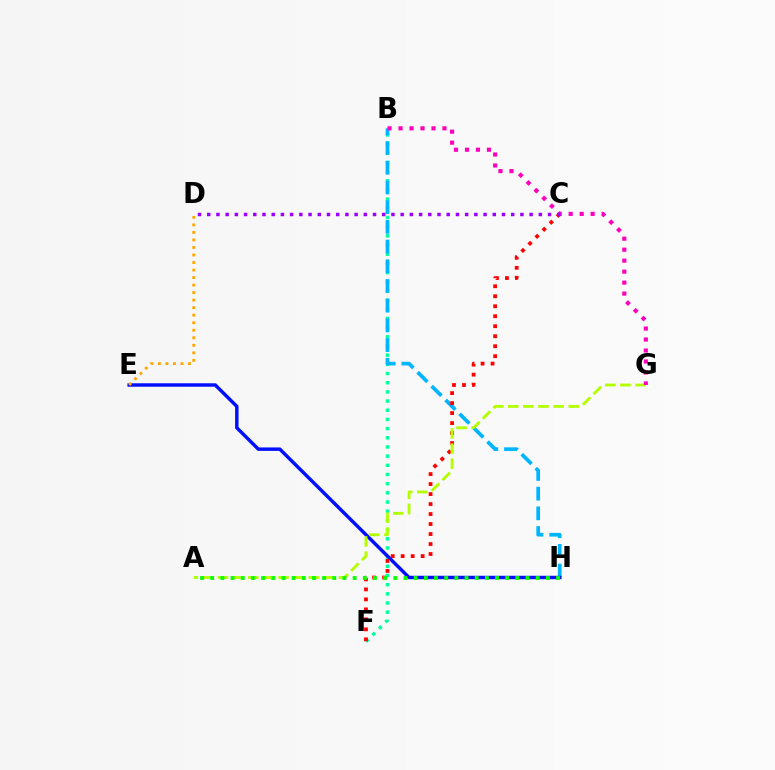{('B', 'F'): [{'color': '#00ff9d', 'line_style': 'dotted', 'thickness': 2.49}], ('B', 'H'): [{'color': '#00b5ff', 'line_style': 'dashed', 'thickness': 2.68}], ('E', 'H'): [{'color': '#0010ff', 'line_style': 'solid', 'thickness': 2.48}], ('D', 'E'): [{'color': '#ffa500', 'line_style': 'dotted', 'thickness': 2.04}], ('C', 'F'): [{'color': '#ff0000', 'line_style': 'dotted', 'thickness': 2.72}], ('A', 'G'): [{'color': '#b3ff00', 'line_style': 'dashed', 'thickness': 2.06}], ('B', 'G'): [{'color': '#ff00bd', 'line_style': 'dotted', 'thickness': 2.98}], ('A', 'H'): [{'color': '#08ff00', 'line_style': 'dotted', 'thickness': 2.76}], ('C', 'D'): [{'color': '#9b00ff', 'line_style': 'dotted', 'thickness': 2.5}]}